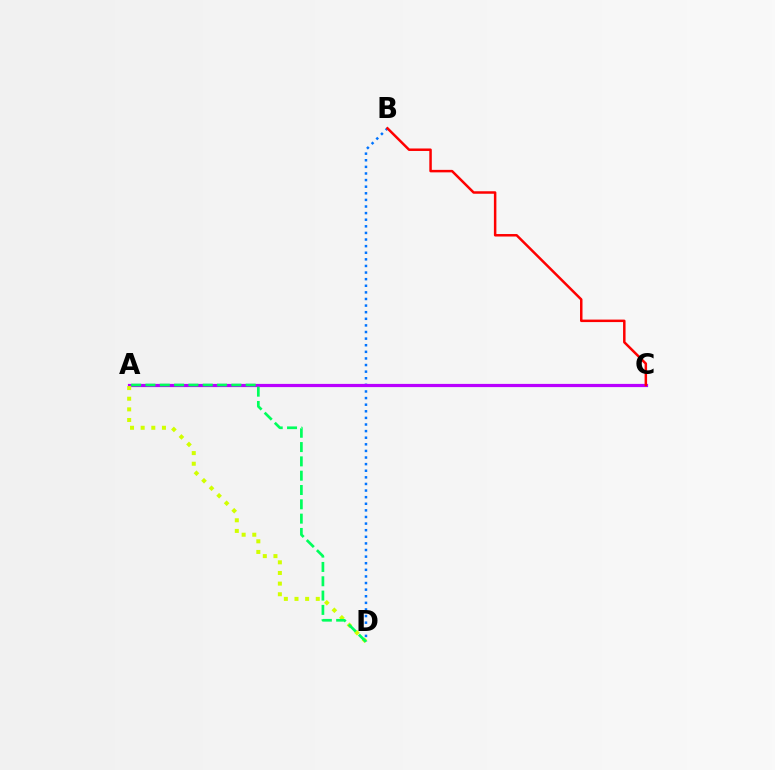{('B', 'D'): [{'color': '#0074ff', 'line_style': 'dotted', 'thickness': 1.79}], ('A', 'C'): [{'color': '#b900ff', 'line_style': 'solid', 'thickness': 2.31}], ('A', 'D'): [{'color': '#d1ff00', 'line_style': 'dotted', 'thickness': 2.89}, {'color': '#00ff5c', 'line_style': 'dashed', 'thickness': 1.94}], ('B', 'C'): [{'color': '#ff0000', 'line_style': 'solid', 'thickness': 1.79}]}